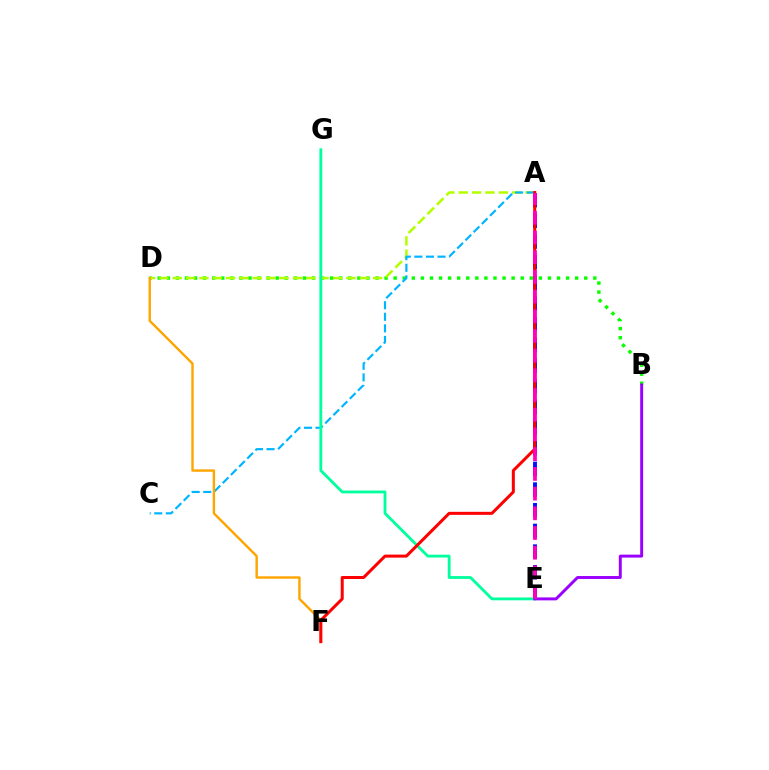{('B', 'D'): [{'color': '#08ff00', 'line_style': 'dotted', 'thickness': 2.47}], ('A', 'D'): [{'color': '#b3ff00', 'line_style': 'dashed', 'thickness': 1.81}], ('A', 'E'): [{'color': '#0010ff', 'line_style': 'dashed', 'thickness': 2.81}, {'color': '#ff00bd', 'line_style': 'dashed', 'thickness': 2.68}], ('A', 'C'): [{'color': '#00b5ff', 'line_style': 'dashed', 'thickness': 1.57}], ('E', 'G'): [{'color': '#00ff9d', 'line_style': 'solid', 'thickness': 2.03}], ('D', 'F'): [{'color': '#ffa500', 'line_style': 'solid', 'thickness': 1.74}], ('B', 'E'): [{'color': '#9b00ff', 'line_style': 'solid', 'thickness': 2.12}], ('A', 'F'): [{'color': '#ff0000', 'line_style': 'solid', 'thickness': 2.17}]}